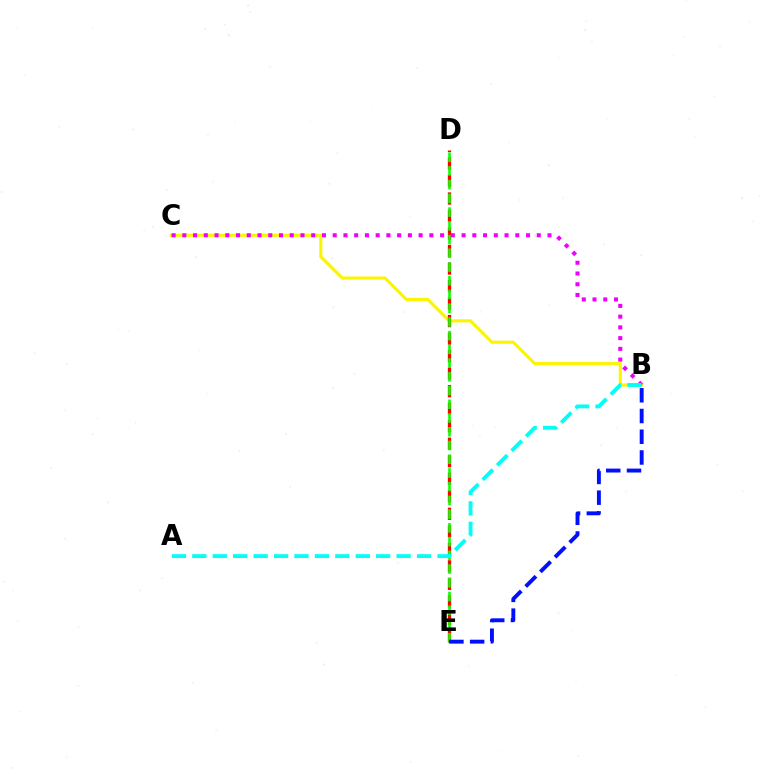{('B', 'C'): [{'color': '#fcf500', 'line_style': 'solid', 'thickness': 2.23}, {'color': '#ee00ff', 'line_style': 'dotted', 'thickness': 2.92}], ('D', 'E'): [{'color': '#ff0000', 'line_style': 'dashed', 'thickness': 2.38}, {'color': '#08ff00', 'line_style': 'dashed', 'thickness': 1.87}], ('A', 'B'): [{'color': '#00fff6', 'line_style': 'dashed', 'thickness': 2.78}], ('B', 'E'): [{'color': '#0010ff', 'line_style': 'dashed', 'thickness': 2.82}]}